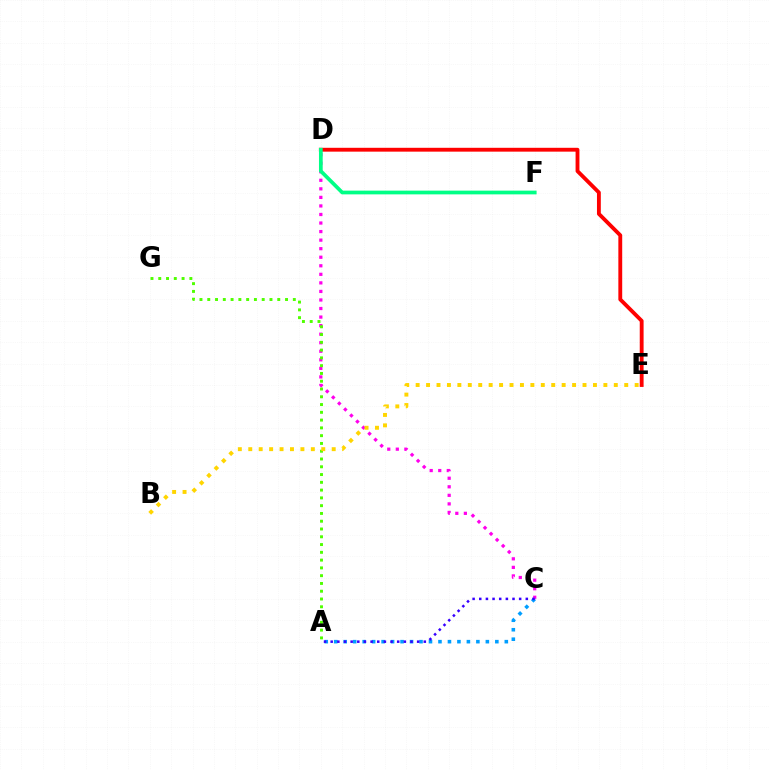{('C', 'D'): [{'color': '#ff00ed', 'line_style': 'dotted', 'thickness': 2.32}], ('A', 'C'): [{'color': '#009eff', 'line_style': 'dotted', 'thickness': 2.58}, {'color': '#3700ff', 'line_style': 'dotted', 'thickness': 1.81}], ('A', 'G'): [{'color': '#4fff00', 'line_style': 'dotted', 'thickness': 2.11}], ('B', 'E'): [{'color': '#ffd500', 'line_style': 'dotted', 'thickness': 2.83}], ('D', 'E'): [{'color': '#ff0000', 'line_style': 'solid', 'thickness': 2.77}], ('D', 'F'): [{'color': '#00ff86', 'line_style': 'solid', 'thickness': 2.68}]}